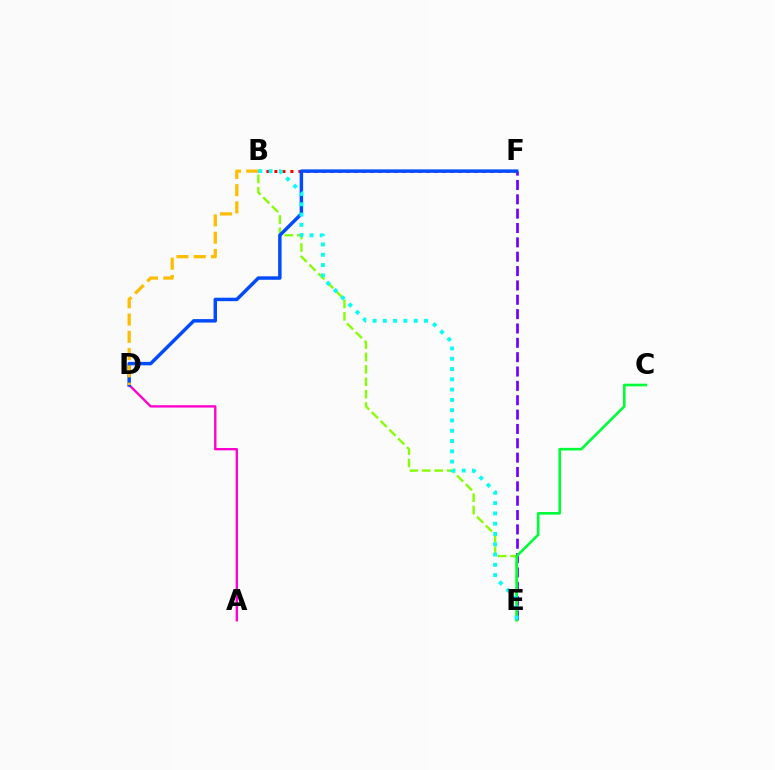{('B', 'F'): [{'color': '#ff0000', 'line_style': 'dotted', 'thickness': 2.17}], ('A', 'D'): [{'color': '#ff00cf', 'line_style': 'solid', 'thickness': 1.7}], ('E', 'F'): [{'color': '#7200ff', 'line_style': 'dashed', 'thickness': 1.95}], ('B', 'E'): [{'color': '#84ff00', 'line_style': 'dashed', 'thickness': 1.68}, {'color': '#00fff6', 'line_style': 'dotted', 'thickness': 2.79}], ('D', 'F'): [{'color': '#004bff', 'line_style': 'solid', 'thickness': 2.49}], ('B', 'D'): [{'color': '#ffbd00', 'line_style': 'dashed', 'thickness': 2.35}], ('C', 'E'): [{'color': '#00ff39', 'line_style': 'solid', 'thickness': 1.89}]}